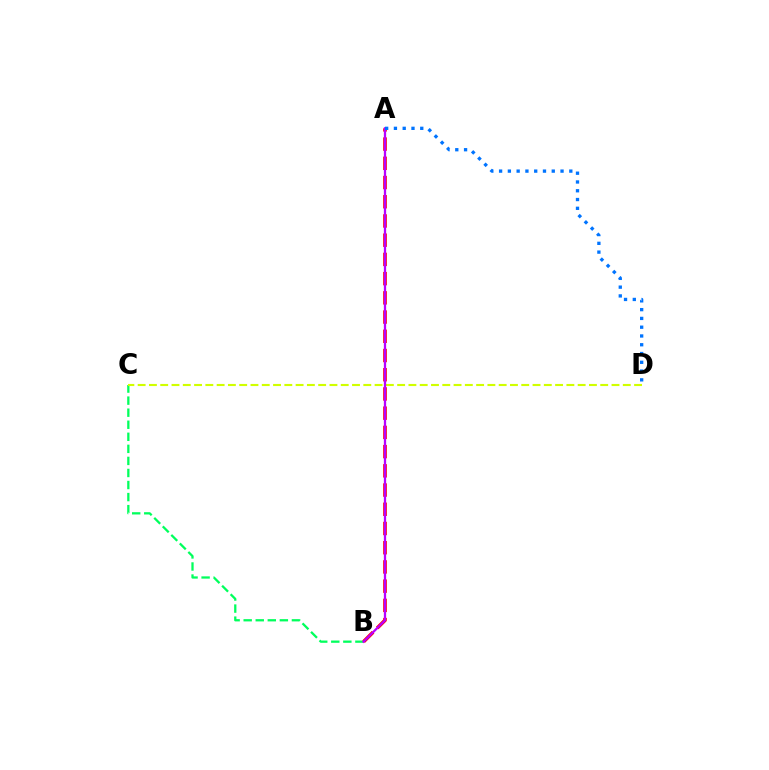{('B', 'C'): [{'color': '#00ff5c', 'line_style': 'dashed', 'thickness': 1.64}], ('A', 'B'): [{'color': '#ff0000', 'line_style': 'dashed', 'thickness': 2.61}, {'color': '#b900ff', 'line_style': 'solid', 'thickness': 1.64}], ('C', 'D'): [{'color': '#d1ff00', 'line_style': 'dashed', 'thickness': 1.53}], ('A', 'D'): [{'color': '#0074ff', 'line_style': 'dotted', 'thickness': 2.38}]}